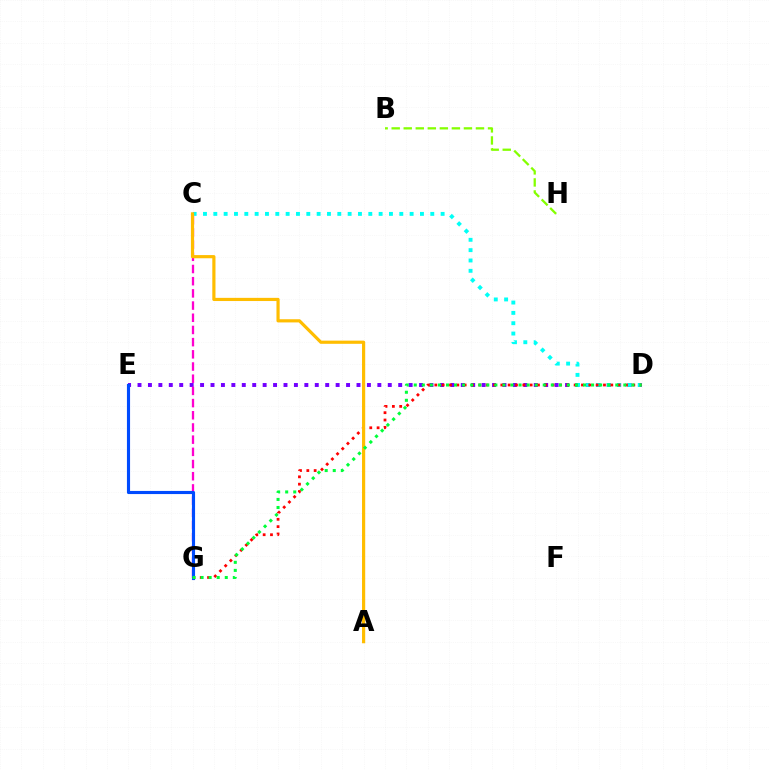{('D', 'E'): [{'color': '#7200ff', 'line_style': 'dotted', 'thickness': 2.83}], ('C', 'D'): [{'color': '#00fff6', 'line_style': 'dotted', 'thickness': 2.81}], ('D', 'G'): [{'color': '#ff0000', 'line_style': 'dotted', 'thickness': 1.99}, {'color': '#00ff39', 'line_style': 'dotted', 'thickness': 2.19}], ('C', 'G'): [{'color': '#ff00cf', 'line_style': 'dashed', 'thickness': 1.66}], ('A', 'C'): [{'color': '#ffbd00', 'line_style': 'solid', 'thickness': 2.29}], ('B', 'H'): [{'color': '#84ff00', 'line_style': 'dashed', 'thickness': 1.64}], ('E', 'G'): [{'color': '#004bff', 'line_style': 'solid', 'thickness': 2.25}]}